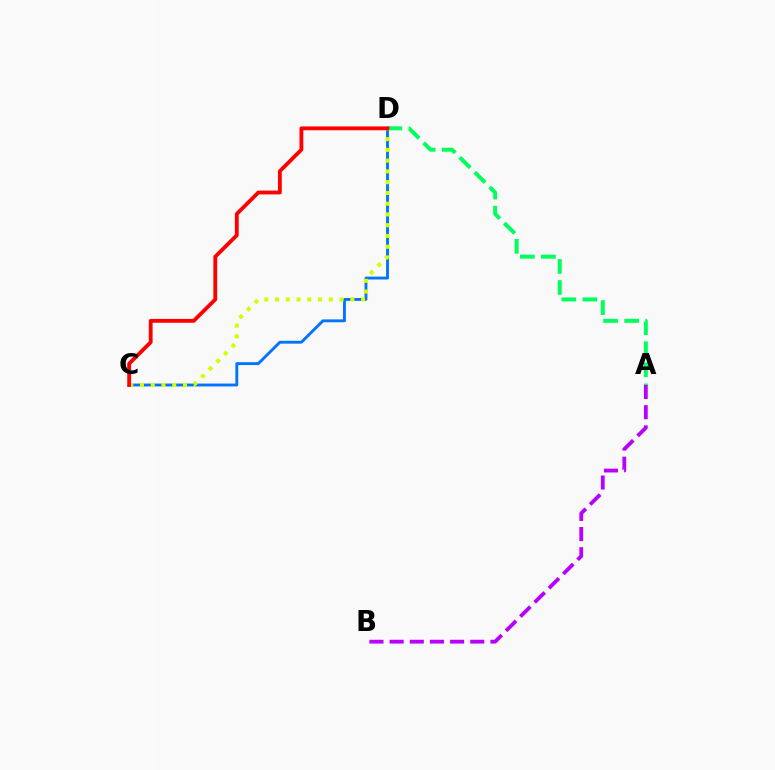{('A', 'B'): [{'color': '#b900ff', 'line_style': 'dashed', 'thickness': 2.74}], ('C', 'D'): [{'color': '#0074ff', 'line_style': 'solid', 'thickness': 2.07}, {'color': '#d1ff00', 'line_style': 'dotted', 'thickness': 2.92}, {'color': '#ff0000', 'line_style': 'solid', 'thickness': 2.75}], ('A', 'D'): [{'color': '#00ff5c', 'line_style': 'dashed', 'thickness': 2.86}]}